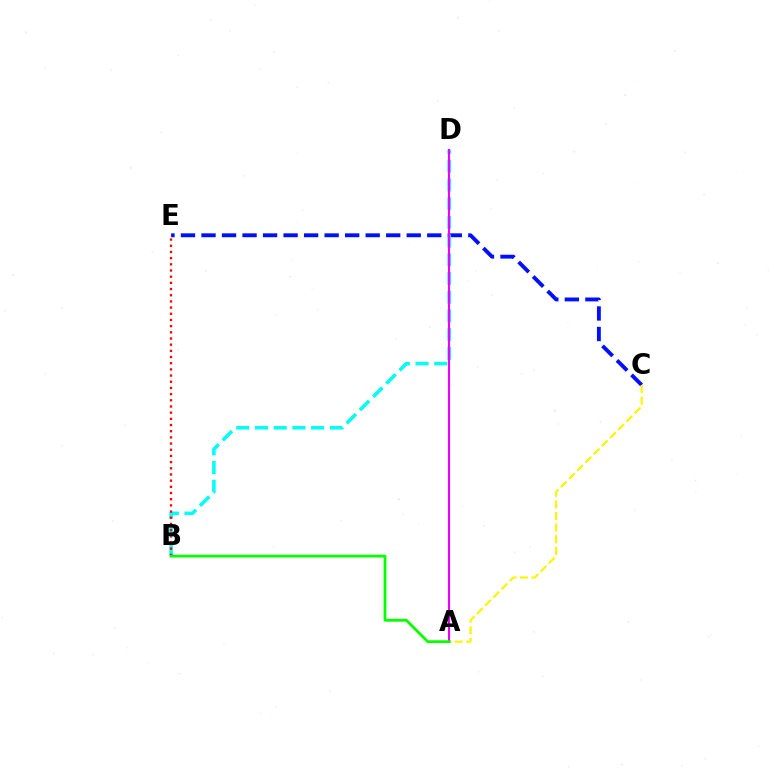{('C', 'E'): [{'color': '#0010ff', 'line_style': 'dashed', 'thickness': 2.79}], ('A', 'C'): [{'color': '#fcf500', 'line_style': 'dashed', 'thickness': 1.58}], ('B', 'D'): [{'color': '#00fff6', 'line_style': 'dashed', 'thickness': 2.54}], ('A', 'D'): [{'color': '#ee00ff', 'line_style': 'solid', 'thickness': 1.53}], ('B', 'E'): [{'color': '#ff0000', 'line_style': 'dotted', 'thickness': 1.68}], ('A', 'B'): [{'color': '#08ff00', 'line_style': 'solid', 'thickness': 2.01}]}